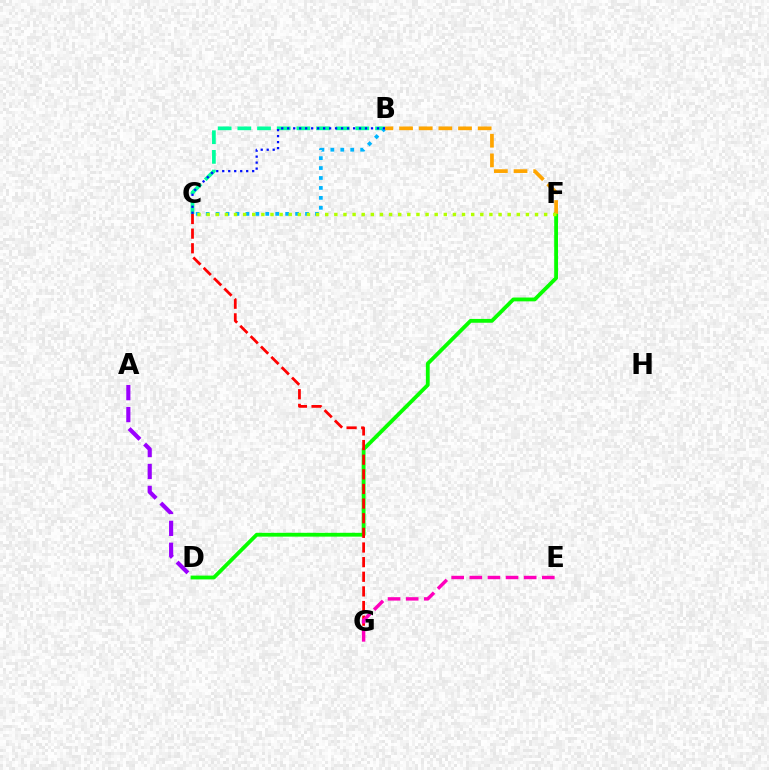{('D', 'F'): [{'color': '#08ff00', 'line_style': 'solid', 'thickness': 2.75}], ('B', 'C'): [{'color': '#00ff9d', 'line_style': 'dashed', 'thickness': 2.67}, {'color': '#00b5ff', 'line_style': 'dotted', 'thickness': 2.7}, {'color': '#0010ff', 'line_style': 'dotted', 'thickness': 1.63}], ('C', 'G'): [{'color': '#ff0000', 'line_style': 'dashed', 'thickness': 1.99}], ('A', 'D'): [{'color': '#9b00ff', 'line_style': 'dashed', 'thickness': 2.98}], ('E', 'G'): [{'color': '#ff00bd', 'line_style': 'dashed', 'thickness': 2.46}], ('B', 'F'): [{'color': '#ffa500', 'line_style': 'dashed', 'thickness': 2.67}], ('C', 'F'): [{'color': '#b3ff00', 'line_style': 'dotted', 'thickness': 2.48}]}